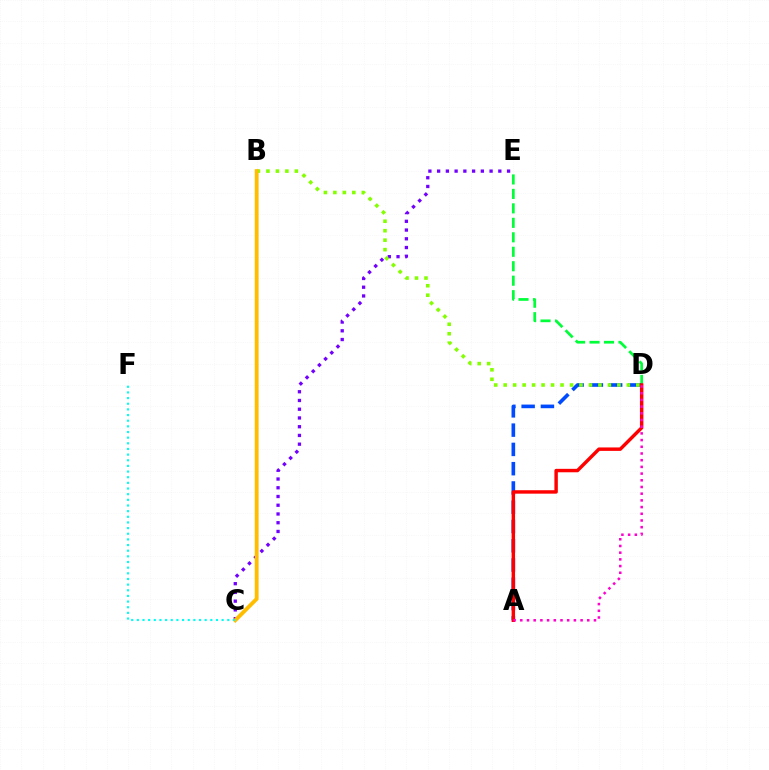{('C', 'E'): [{'color': '#7200ff', 'line_style': 'dotted', 'thickness': 2.37}], ('D', 'E'): [{'color': '#00ff39', 'line_style': 'dashed', 'thickness': 1.97}], ('A', 'D'): [{'color': '#004bff', 'line_style': 'dashed', 'thickness': 2.62}, {'color': '#ff0000', 'line_style': 'solid', 'thickness': 2.48}, {'color': '#ff00cf', 'line_style': 'dotted', 'thickness': 1.82}], ('B', 'D'): [{'color': '#84ff00', 'line_style': 'dotted', 'thickness': 2.57}], ('B', 'C'): [{'color': '#ffbd00', 'line_style': 'solid', 'thickness': 2.78}], ('C', 'F'): [{'color': '#00fff6', 'line_style': 'dotted', 'thickness': 1.54}]}